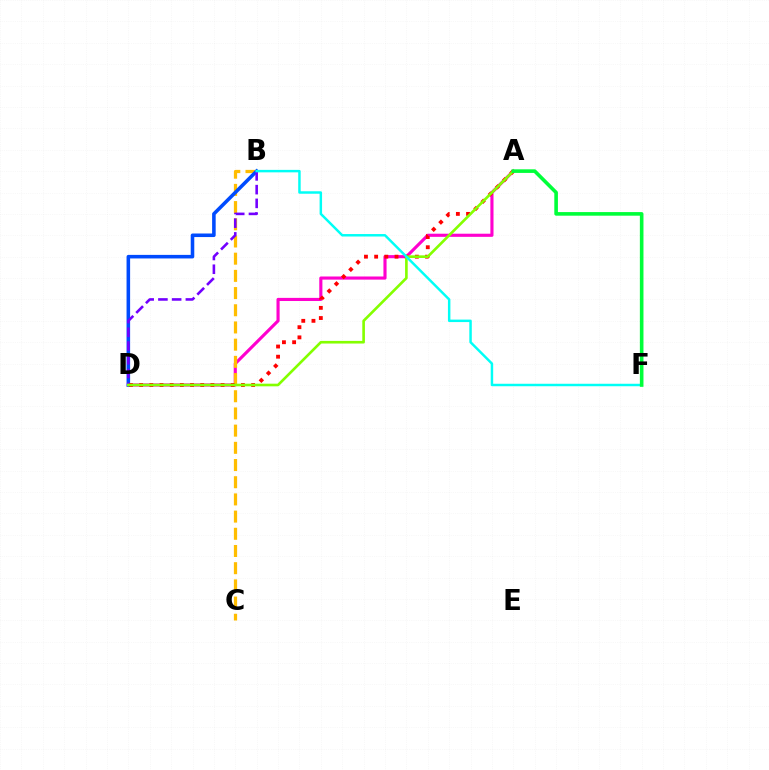{('A', 'D'): [{'color': '#ff00cf', 'line_style': 'solid', 'thickness': 2.25}, {'color': '#ff0000', 'line_style': 'dotted', 'thickness': 2.77}, {'color': '#84ff00', 'line_style': 'solid', 'thickness': 1.9}], ('B', 'C'): [{'color': '#ffbd00', 'line_style': 'dashed', 'thickness': 2.34}], ('B', 'D'): [{'color': '#004bff', 'line_style': 'solid', 'thickness': 2.56}, {'color': '#7200ff', 'line_style': 'dashed', 'thickness': 1.87}], ('B', 'F'): [{'color': '#00fff6', 'line_style': 'solid', 'thickness': 1.78}], ('A', 'F'): [{'color': '#00ff39', 'line_style': 'solid', 'thickness': 2.6}]}